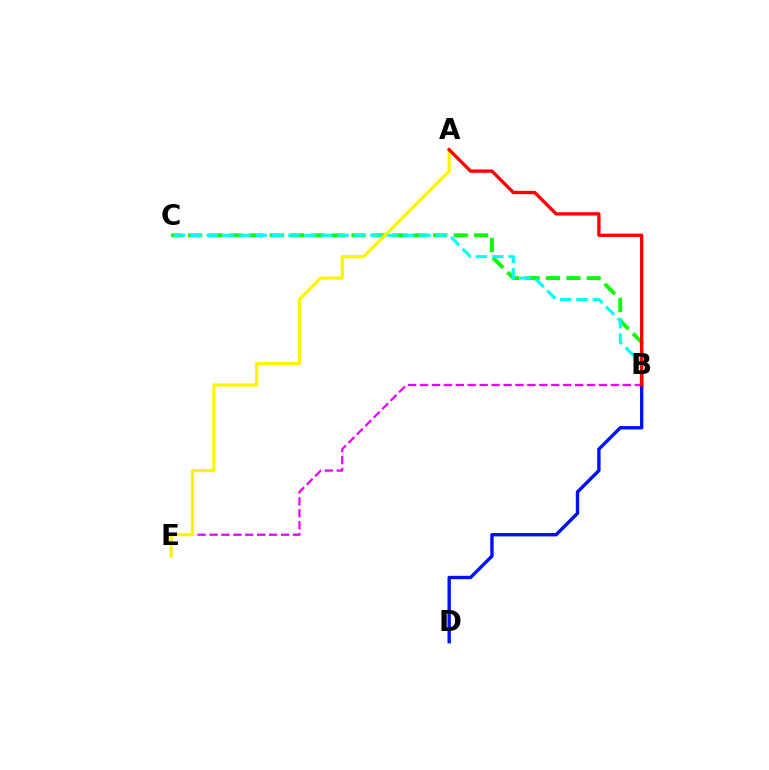{('B', 'C'): [{'color': '#08ff00', 'line_style': 'dashed', 'thickness': 2.78}, {'color': '#00fff6', 'line_style': 'dashed', 'thickness': 2.22}], ('B', 'E'): [{'color': '#ee00ff', 'line_style': 'dashed', 'thickness': 1.62}], ('B', 'D'): [{'color': '#0010ff', 'line_style': 'solid', 'thickness': 2.43}], ('A', 'E'): [{'color': '#fcf500', 'line_style': 'solid', 'thickness': 2.3}], ('A', 'B'): [{'color': '#ff0000', 'line_style': 'solid', 'thickness': 2.39}]}